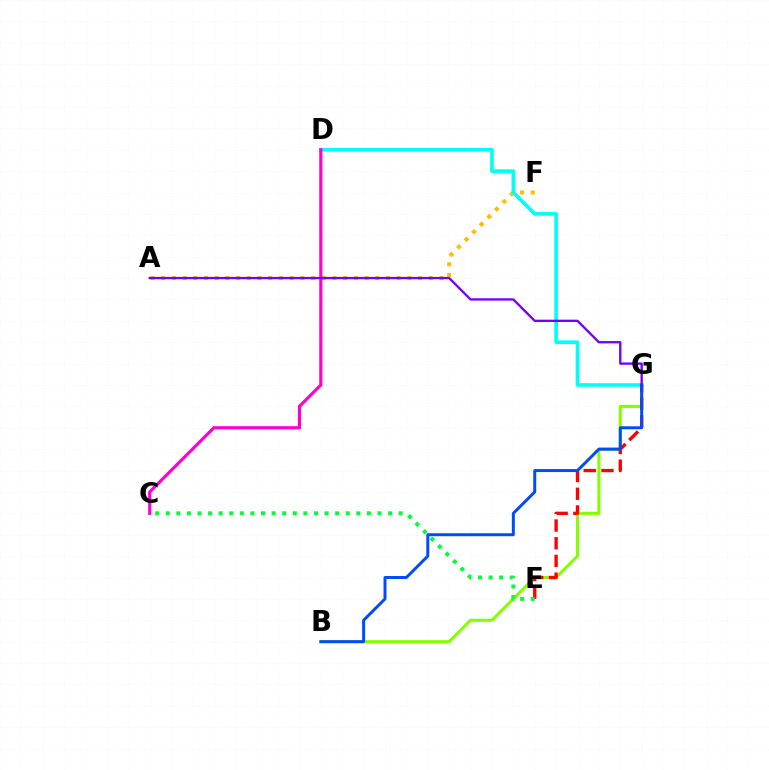{('B', 'G'): [{'color': '#84ff00', 'line_style': 'solid', 'thickness': 2.22}, {'color': '#004bff', 'line_style': 'solid', 'thickness': 2.14}], ('E', 'G'): [{'color': '#ff0000', 'line_style': 'dashed', 'thickness': 2.41}], ('A', 'F'): [{'color': '#ffbd00', 'line_style': 'dotted', 'thickness': 2.91}], ('D', 'G'): [{'color': '#00fff6', 'line_style': 'solid', 'thickness': 2.62}], ('C', 'D'): [{'color': '#ff00cf', 'line_style': 'solid', 'thickness': 2.28}], ('C', 'E'): [{'color': '#00ff39', 'line_style': 'dotted', 'thickness': 2.88}], ('A', 'G'): [{'color': '#7200ff', 'line_style': 'solid', 'thickness': 1.67}]}